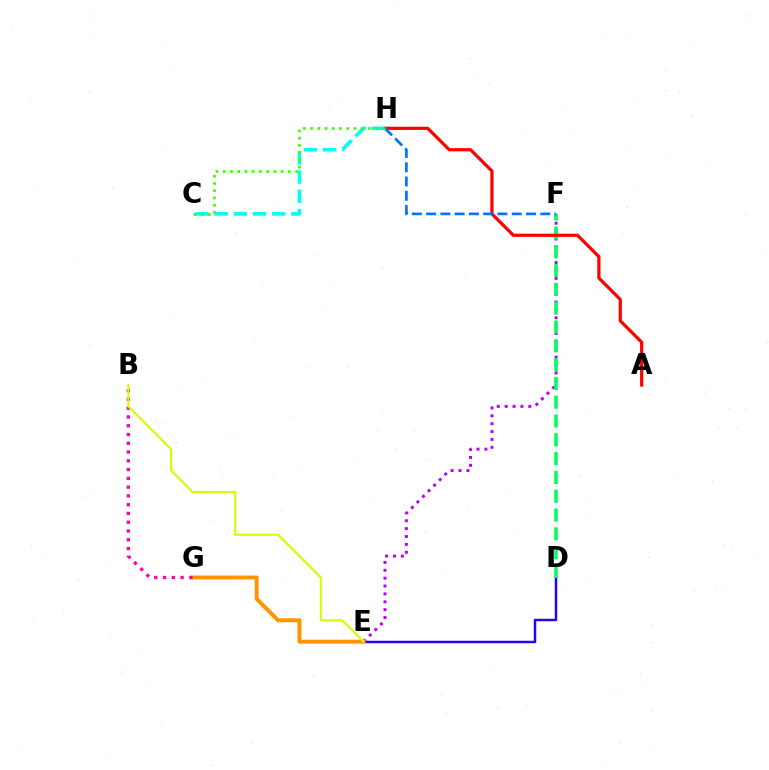{('E', 'F'): [{'color': '#b900ff', 'line_style': 'dotted', 'thickness': 2.14}], ('D', 'E'): [{'color': '#2500ff', 'line_style': 'solid', 'thickness': 1.78}], ('D', 'F'): [{'color': '#00ff5c', 'line_style': 'dashed', 'thickness': 2.55}], ('E', 'G'): [{'color': '#ff9400', 'line_style': 'solid', 'thickness': 2.83}], ('C', 'H'): [{'color': '#00fff6', 'line_style': 'dashed', 'thickness': 2.61}, {'color': '#3dff00', 'line_style': 'dotted', 'thickness': 1.97}], ('A', 'H'): [{'color': '#ff0000', 'line_style': 'solid', 'thickness': 2.31}], ('B', 'G'): [{'color': '#ff00ac', 'line_style': 'dotted', 'thickness': 2.38}], ('F', 'H'): [{'color': '#0074ff', 'line_style': 'dashed', 'thickness': 1.94}], ('B', 'E'): [{'color': '#d1ff00', 'line_style': 'solid', 'thickness': 1.53}]}